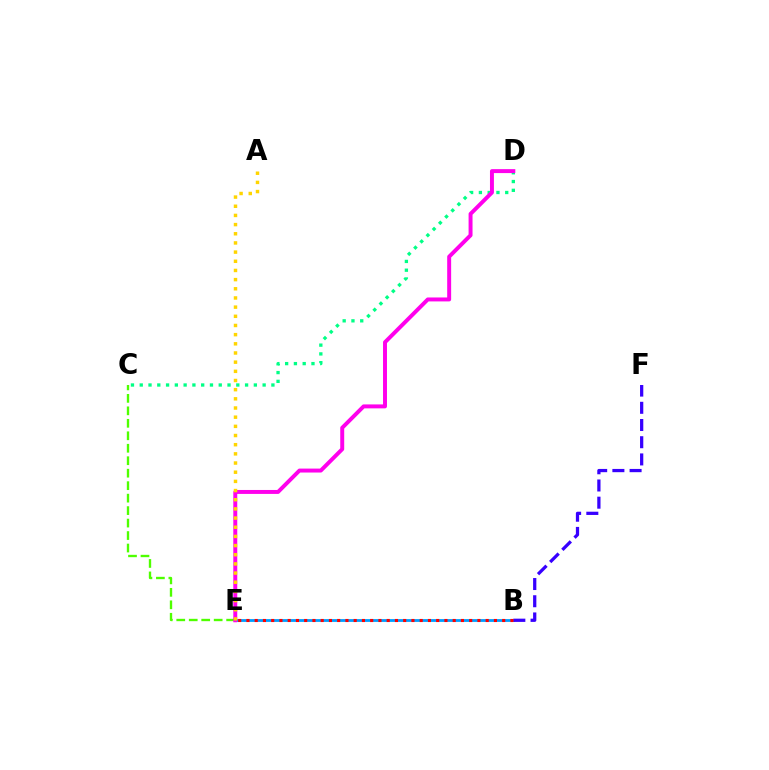{('C', 'E'): [{'color': '#4fff00', 'line_style': 'dashed', 'thickness': 1.69}], ('C', 'D'): [{'color': '#00ff86', 'line_style': 'dotted', 'thickness': 2.39}], ('B', 'E'): [{'color': '#009eff', 'line_style': 'solid', 'thickness': 2.03}, {'color': '#ff0000', 'line_style': 'dotted', 'thickness': 2.24}], ('D', 'E'): [{'color': '#ff00ed', 'line_style': 'solid', 'thickness': 2.84}], ('A', 'E'): [{'color': '#ffd500', 'line_style': 'dotted', 'thickness': 2.49}], ('B', 'F'): [{'color': '#3700ff', 'line_style': 'dashed', 'thickness': 2.34}]}